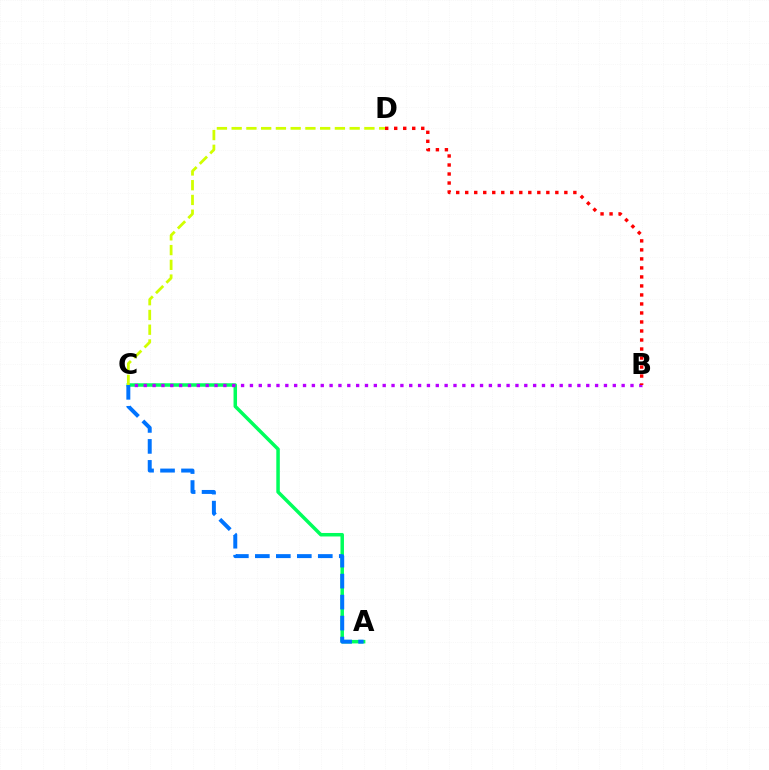{('A', 'C'): [{'color': '#00ff5c', 'line_style': 'solid', 'thickness': 2.52}, {'color': '#0074ff', 'line_style': 'dashed', 'thickness': 2.85}], ('B', 'C'): [{'color': '#b900ff', 'line_style': 'dotted', 'thickness': 2.4}], ('C', 'D'): [{'color': '#d1ff00', 'line_style': 'dashed', 'thickness': 2.0}], ('B', 'D'): [{'color': '#ff0000', 'line_style': 'dotted', 'thickness': 2.45}]}